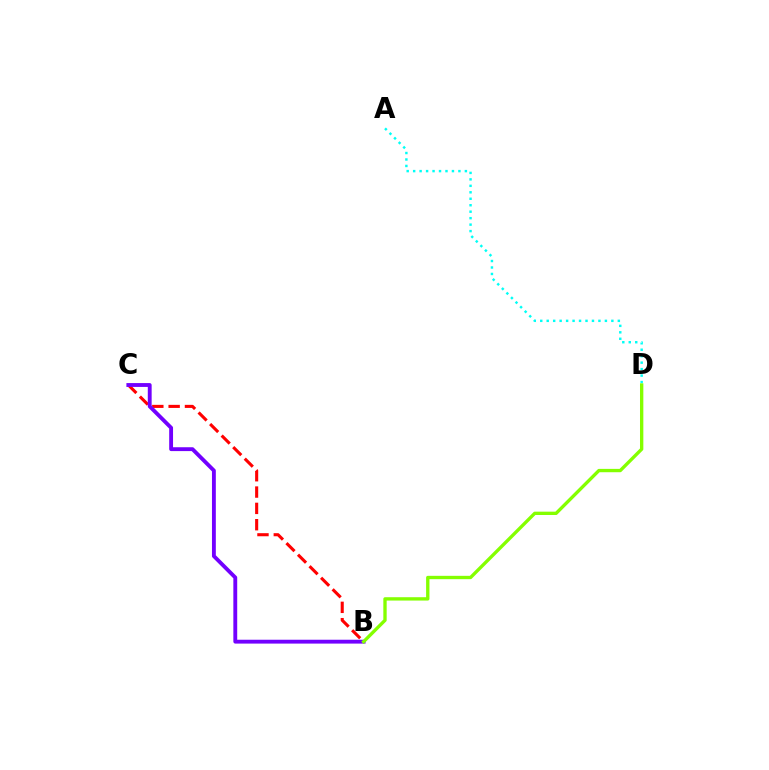{('B', 'C'): [{'color': '#ff0000', 'line_style': 'dashed', 'thickness': 2.22}, {'color': '#7200ff', 'line_style': 'solid', 'thickness': 2.78}], ('A', 'D'): [{'color': '#00fff6', 'line_style': 'dotted', 'thickness': 1.76}], ('B', 'D'): [{'color': '#84ff00', 'line_style': 'solid', 'thickness': 2.41}]}